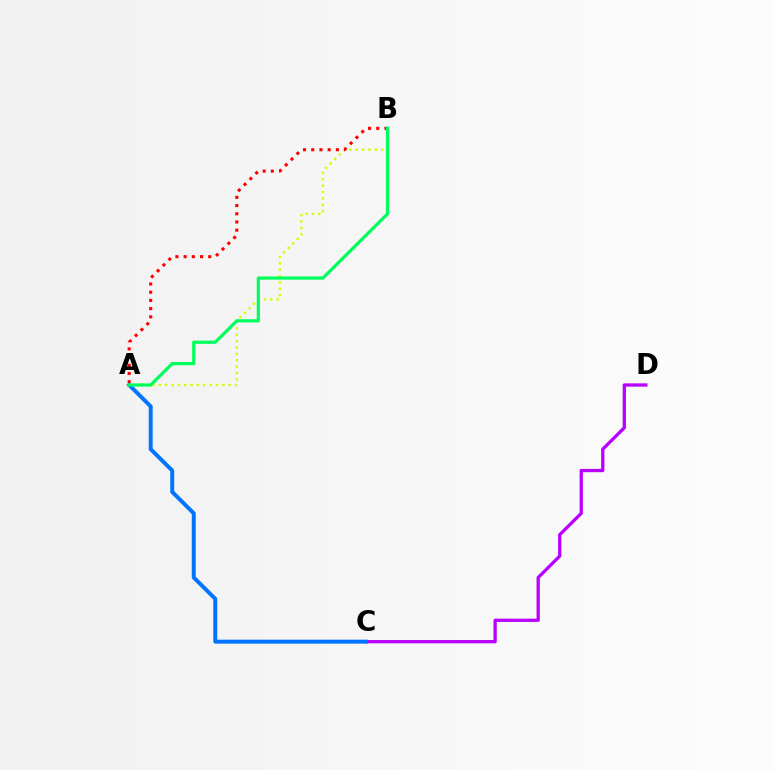{('A', 'B'): [{'color': '#d1ff00', 'line_style': 'dotted', 'thickness': 1.73}, {'color': '#ff0000', 'line_style': 'dotted', 'thickness': 2.23}, {'color': '#00ff5c', 'line_style': 'solid', 'thickness': 2.32}], ('C', 'D'): [{'color': '#b900ff', 'line_style': 'solid', 'thickness': 2.36}], ('A', 'C'): [{'color': '#0074ff', 'line_style': 'solid', 'thickness': 2.84}]}